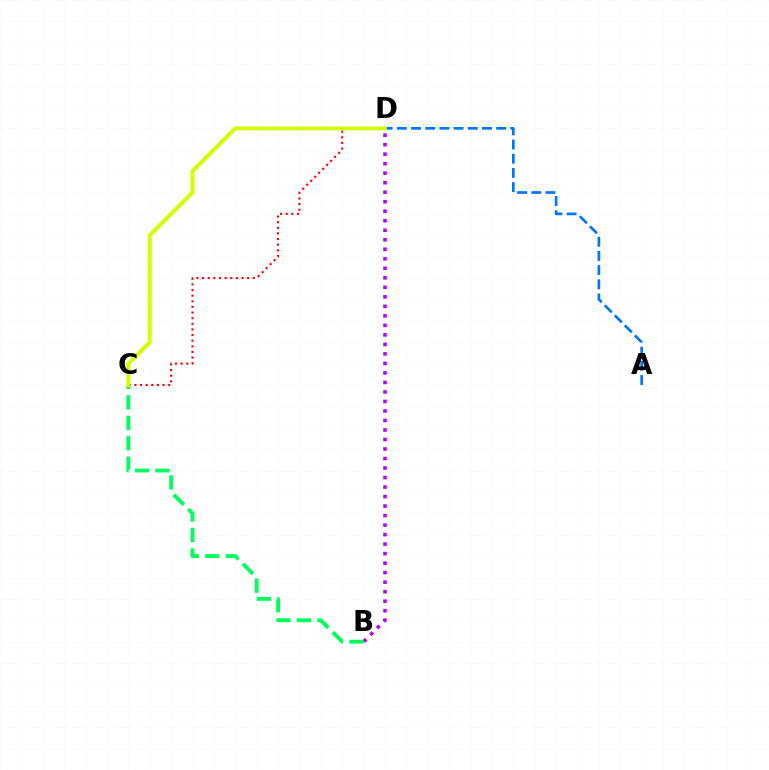{('B', 'D'): [{'color': '#b900ff', 'line_style': 'dotted', 'thickness': 2.58}], ('C', 'D'): [{'color': '#ff0000', 'line_style': 'dotted', 'thickness': 1.53}, {'color': '#d1ff00', 'line_style': 'solid', 'thickness': 2.86}], ('B', 'C'): [{'color': '#00ff5c', 'line_style': 'dashed', 'thickness': 2.78}], ('A', 'D'): [{'color': '#0074ff', 'line_style': 'dashed', 'thickness': 1.93}]}